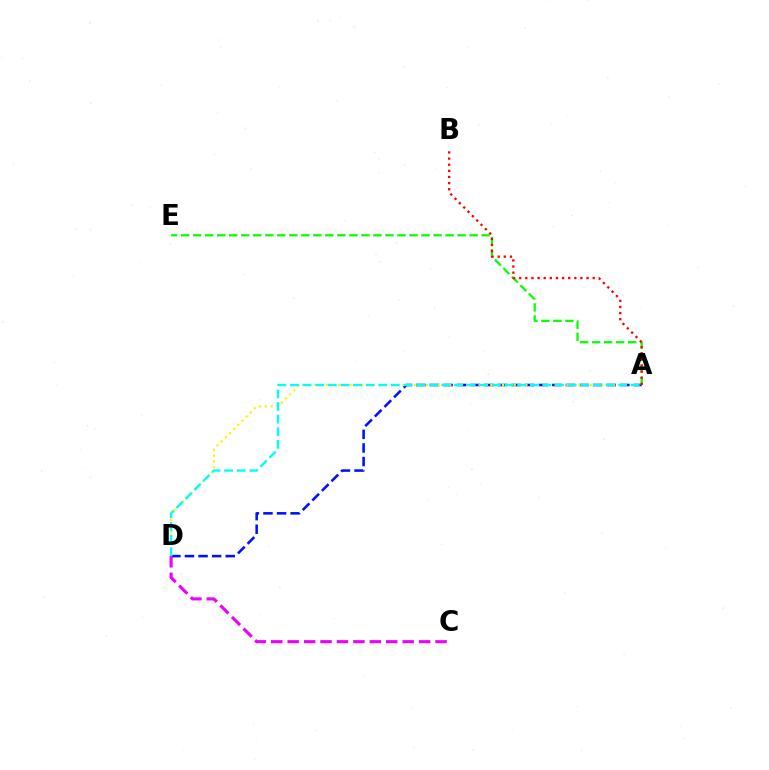{('A', 'D'): [{'color': '#0010ff', 'line_style': 'dashed', 'thickness': 1.85}, {'color': '#fcf500', 'line_style': 'dotted', 'thickness': 1.59}, {'color': '#00fff6', 'line_style': 'dashed', 'thickness': 1.71}], ('A', 'E'): [{'color': '#08ff00', 'line_style': 'dashed', 'thickness': 1.63}], ('A', 'B'): [{'color': '#ff0000', 'line_style': 'dotted', 'thickness': 1.66}], ('C', 'D'): [{'color': '#ee00ff', 'line_style': 'dashed', 'thickness': 2.23}]}